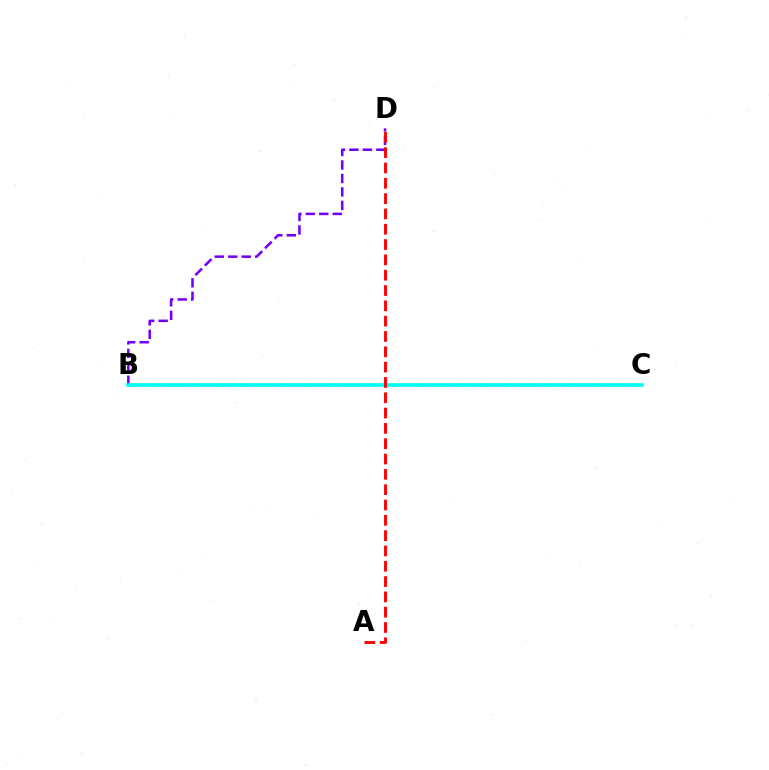{('B', 'D'): [{'color': '#7200ff', 'line_style': 'dashed', 'thickness': 1.83}], ('B', 'C'): [{'color': '#84ff00', 'line_style': 'dashed', 'thickness': 1.7}, {'color': '#00fff6', 'line_style': 'solid', 'thickness': 2.58}], ('A', 'D'): [{'color': '#ff0000', 'line_style': 'dashed', 'thickness': 2.08}]}